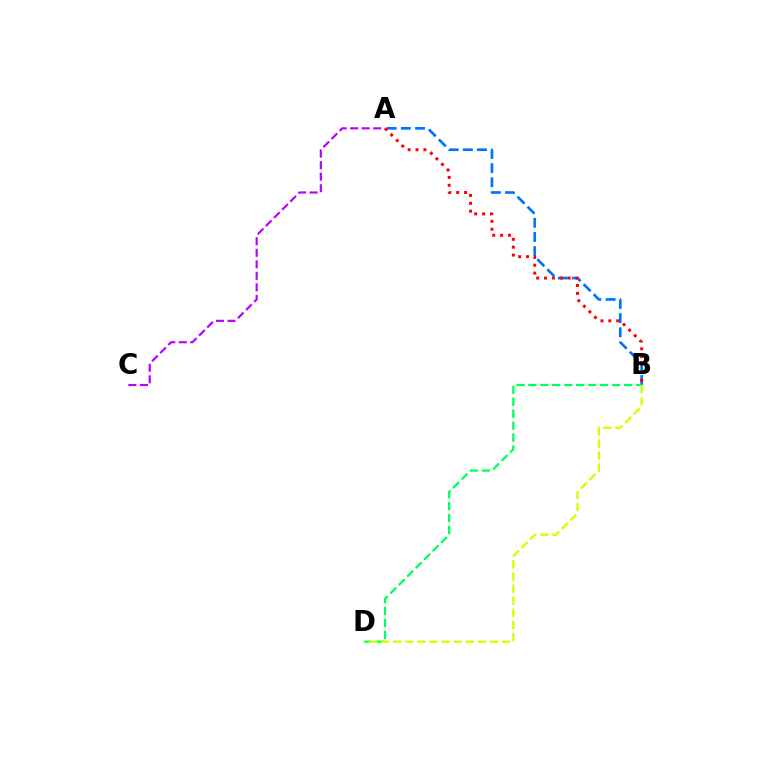{('A', 'B'): [{'color': '#0074ff', 'line_style': 'dashed', 'thickness': 1.92}, {'color': '#ff0000', 'line_style': 'dotted', 'thickness': 2.14}], ('A', 'C'): [{'color': '#b900ff', 'line_style': 'dashed', 'thickness': 1.57}], ('B', 'D'): [{'color': '#00ff5c', 'line_style': 'dashed', 'thickness': 1.62}, {'color': '#d1ff00', 'line_style': 'dashed', 'thickness': 1.64}]}